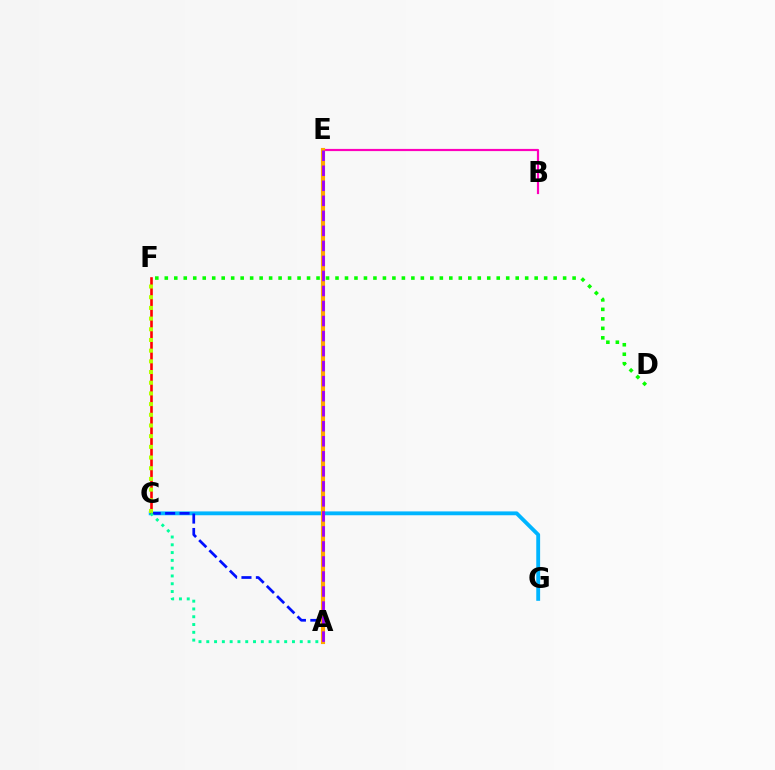{('B', 'E'): [{'color': '#ff00bd', 'line_style': 'solid', 'thickness': 1.58}], ('C', 'G'): [{'color': '#00b5ff', 'line_style': 'solid', 'thickness': 2.77}], ('D', 'F'): [{'color': '#08ff00', 'line_style': 'dotted', 'thickness': 2.58}], ('A', 'C'): [{'color': '#0010ff', 'line_style': 'dashed', 'thickness': 1.96}, {'color': '#00ff9d', 'line_style': 'dotted', 'thickness': 2.12}], ('A', 'E'): [{'color': '#ffa500', 'line_style': 'solid', 'thickness': 2.97}, {'color': '#9b00ff', 'line_style': 'dashed', 'thickness': 2.04}], ('C', 'F'): [{'color': '#ff0000', 'line_style': 'solid', 'thickness': 1.88}, {'color': '#b3ff00', 'line_style': 'dotted', 'thickness': 2.9}]}